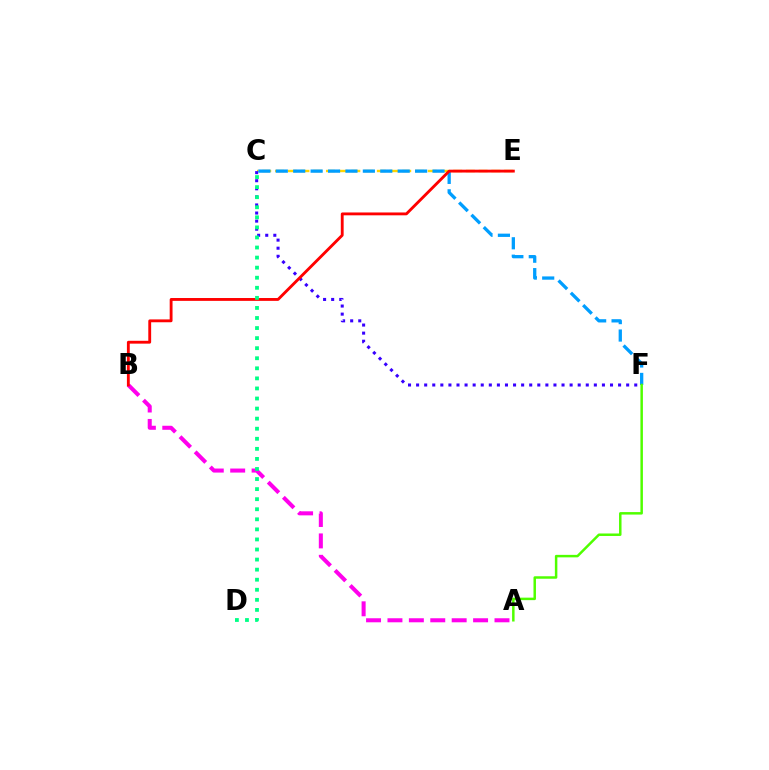{('C', 'E'): [{'color': '#ffd500', 'line_style': 'dashed', 'thickness': 1.73}], ('C', 'F'): [{'color': '#3700ff', 'line_style': 'dotted', 'thickness': 2.2}, {'color': '#009eff', 'line_style': 'dashed', 'thickness': 2.37}], ('A', 'B'): [{'color': '#ff00ed', 'line_style': 'dashed', 'thickness': 2.91}], ('B', 'E'): [{'color': '#ff0000', 'line_style': 'solid', 'thickness': 2.05}], ('C', 'D'): [{'color': '#00ff86', 'line_style': 'dotted', 'thickness': 2.73}], ('A', 'F'): [{'color': '#4fff00', 'line_style': 'solid', 'thickness': 1.79}]}